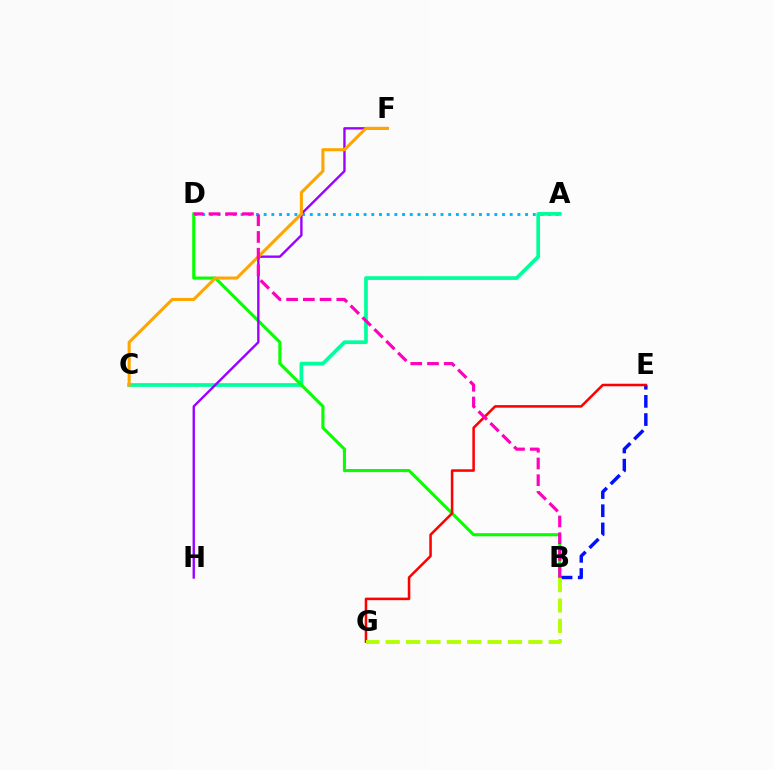{('B', 'E'): [{'color': '#0010ff', 'line_style': 'dashed', 'thickness': 2.47}], ('A', 'D'): [{'color': '#00b5ff', 'line_style': 'dotted', 'thickness': 2.09}], ('A', 'C'): [{'color': '#00ff9d', 'line_style': 'solid', 'thickness': 2.67}], ('B', 'D'): [{'color': '#08ff00', 'line_style': 'solid', 'thickness': 2.23}, {'color': '#ff00bd', 'line_style': 'dashed', 'thickness': 2.27}], ('F', 'H'): [{'color': '#9b00ff', 'line_style': 'solid', 'thickness': 1.71}], ('E', 'G'): [{'color': '#ff0000', 'line_style': 'solid', 'thickness': 1.83}], ('B', 'G'): [{'color': '#b3ff00', 'line_style': 'dashed', 'thickness': 2.77}], ('C', 'F'): [{'color': '#ffa500', 'line_style': 'solid', 'thickness': 2.21}]}